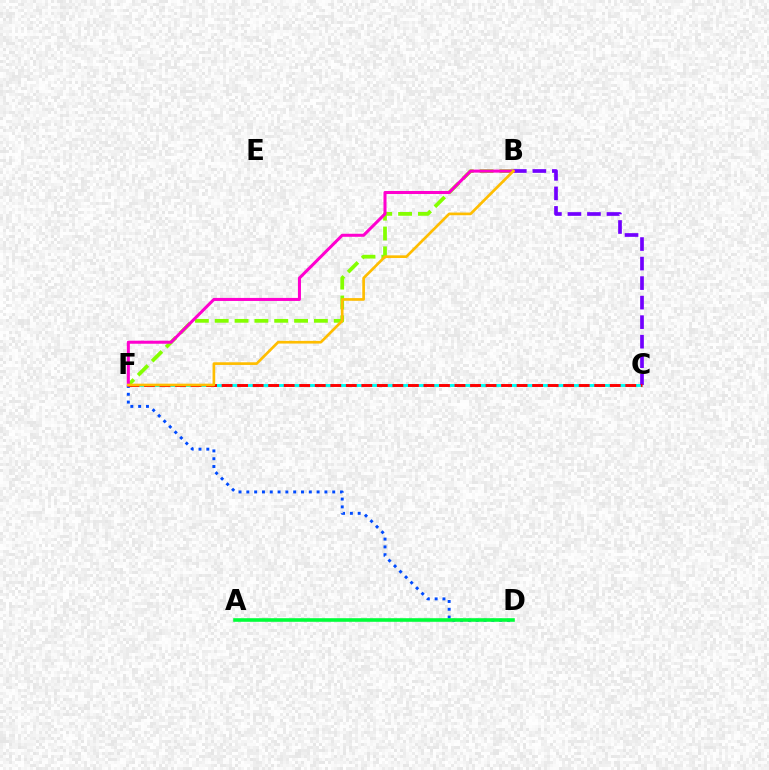{('C', 'F'): [{'color': '#00fff6', 'line_style': 'dashed', 'thickness': 2.1}, {'color': '#ff0000', 'line_style': 'dashed', 'thickness': 2.11}], ('B', 'F'): [{'color': '#84ff00', 'line_style': 'dashed', 'thickness': 2.7}, {'color': '#ff00cf', 'line_style': 'solid', 'thickness': 2.19}, {'color': '#ffbd00', 'line_style': 'solid', 'thickness': 1.92}], ('B', 'C'): [{'color': '#7200ff', 'line_style': 'dashed', 'thickness': 2.65}], ('D', 'F'): [{'color': '#004bff', 'line_style': 'dotted', 'thickness': 2.12}], ('A', 'D'): [{'color': '#00ff39', 'line_style': 'solid', 'thickness': 2.59}]}